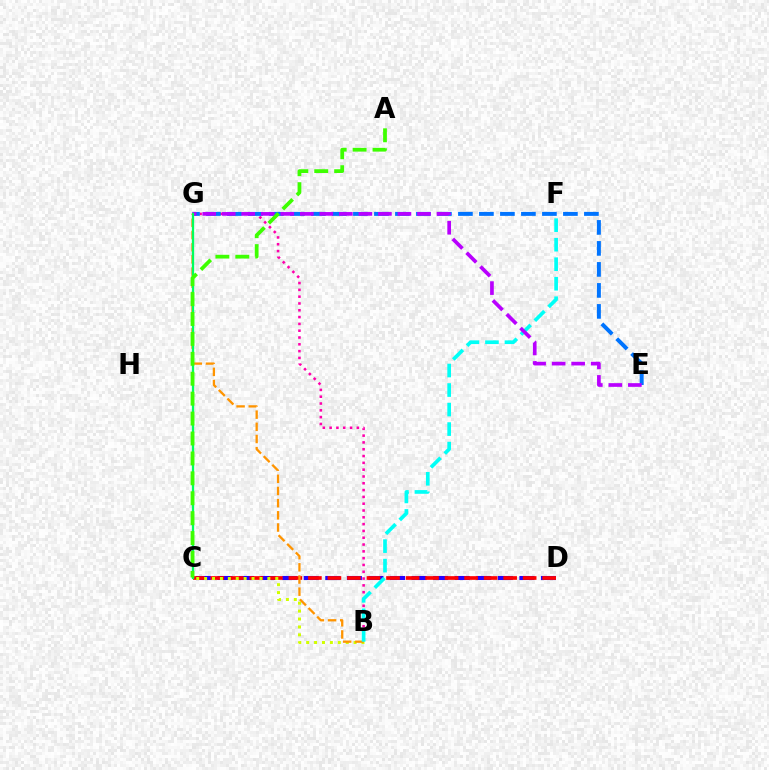{('C', 'D'): [{'color': '#2500ff', 'line_style': 'dashed', 'thickness': 2.93}, {'color': '#ff0000', 'line_style': 'dashed', 'thickness': 2.65}], ('B', 'G'): [{'color': '#ff00ac', 'line_style': 'dotted', 'thickness': 1.85}, {'color': '#ff9400', 'line_style': 'dashed', 'thickness': 1.65}], ('B', 'C'): [{'color': '#d1ff00', 'line_style': 'dotted', 'thickness': 2.15}], ('E', 'G'): [{'color': '#0074ff', 'line_style': 'dashed', 'thickness': 2.85}, {'color': '#b900ff', 'line_style': 'dashed', 'thickness': 2.65}], ('B', 'F'): [{'color': '#00fff6', 'line_style': 'dashed', 'thickness': 2.65}], ('C', 'G'): [{'color': '#00ff5c', 'line_style': 'solid', 'thickness': 1.65}], ('A', 'C'): [{'color': '#3dff00', 'line_style': 'dashed', 'thickness': 2.71}]}